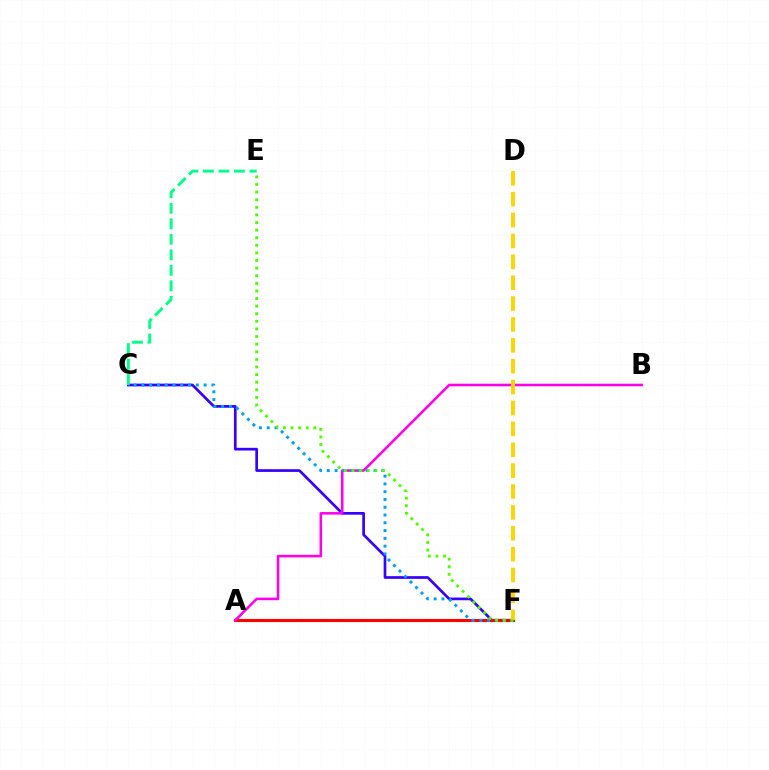{('C', 'F'): [{'color': '#3700ff', 'line_style': 'solid', 'thickness': 1.95}, {'color': '#009eff', 'line_style': 'dotted', 'thickness': 2.11}], ('A', 'F'): [{'color': '#ff0000', 'line_style': 'solid', 'thickness': 2.23}], ('A', 'B'): [{'color': '#ff00ed', 'line_style': 'solid', 'thickness': 1.85}], ('D', 'F'): [{'color': '#ffd500', 'line_style': 'dashed', 'thickness': 2.84}], ('E', 'F'): [{'color': '#4fff00', 'line_style': 'dotted', 'thickness': 2.07}], ('C', 'E'): [{'color': '#00ff86', 'line_style': 'dashed', 'thickness': 2.11}]}